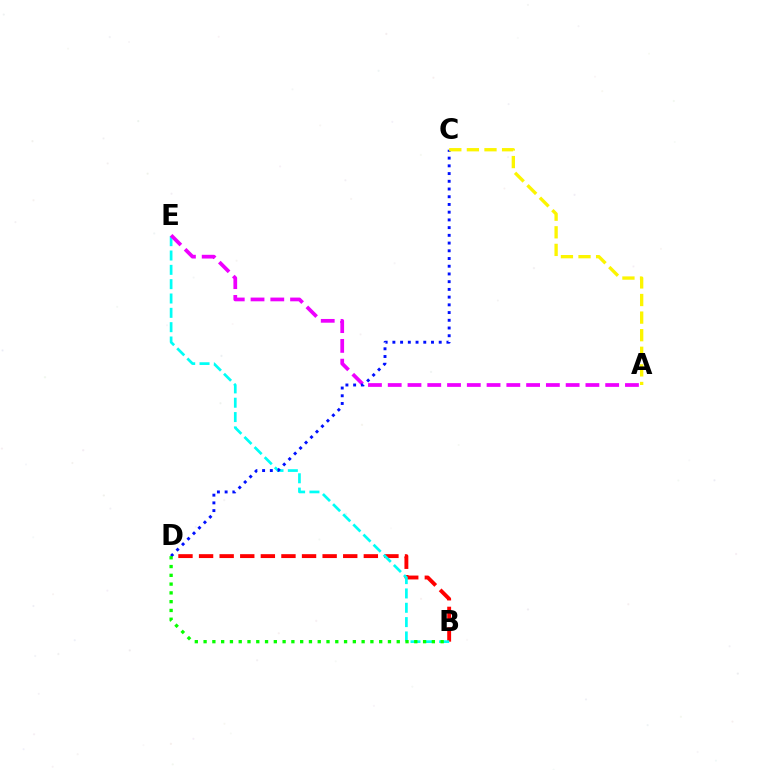{('B', 'D'): [{'color': '#ff0000', 'line_style': 'dashed', 'thickness': 2.8}, {'color': '#08ff00', 'line_style': 'dotted', 'thickness': 2.39}], ('B', 'E'): [{'color': '#00fff6', 'line_style': 'dashed', 'thickness': 1.95}], ('A', 'E'): [{'color': '#ee00ff', 'line_style': 'dashed', 'thickness': 2.69}], ('C', 'D'): [{'color': '#0010ff', 'line_style': 'dotted', 'thickness': 2.1}], ('A', 'C'): [{'color': '#fcf500', 'line_style': 'dashed', 'thickness': 2.39}]}